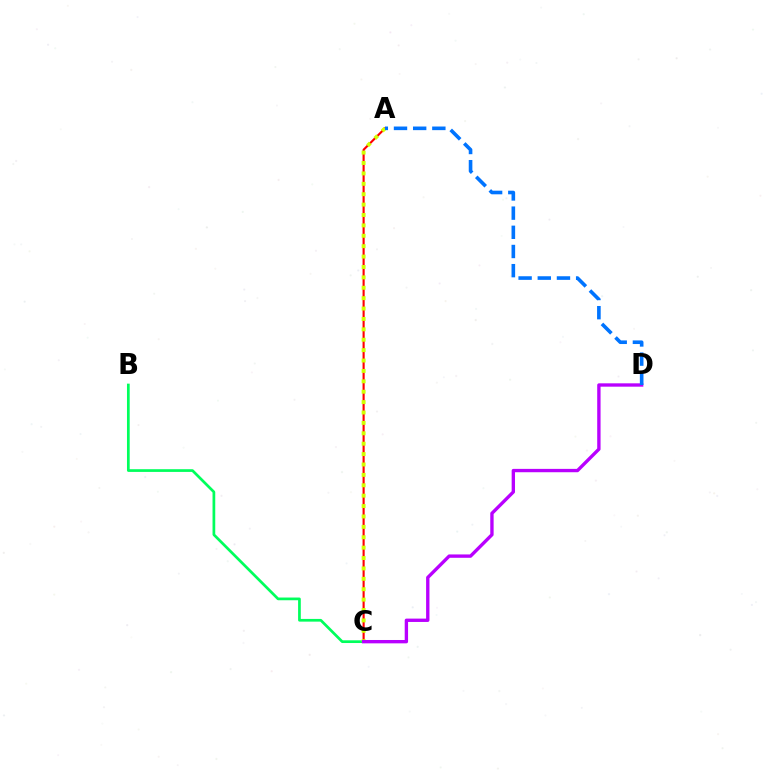{('A', 'C'): [{'color': '#ff0000', 'line_style': 'solid', 'thickness': 1.53}, {'color': '#d1ff00', 'line_style': 'dotted', 'thickness': 2.82}], ('B', 'C'): [{'color': '#00ff5c', 'line_style': 'solid', 'thickness': 1.95}], ('C', 'D'): [{'color': '#b900ff', 'line_style': 'solid', 'thickness': 2.41}], ('A', 'D'): [{'color': '#0074ff', 'line_style': 'dashed', 'thickness': 2.6}]}